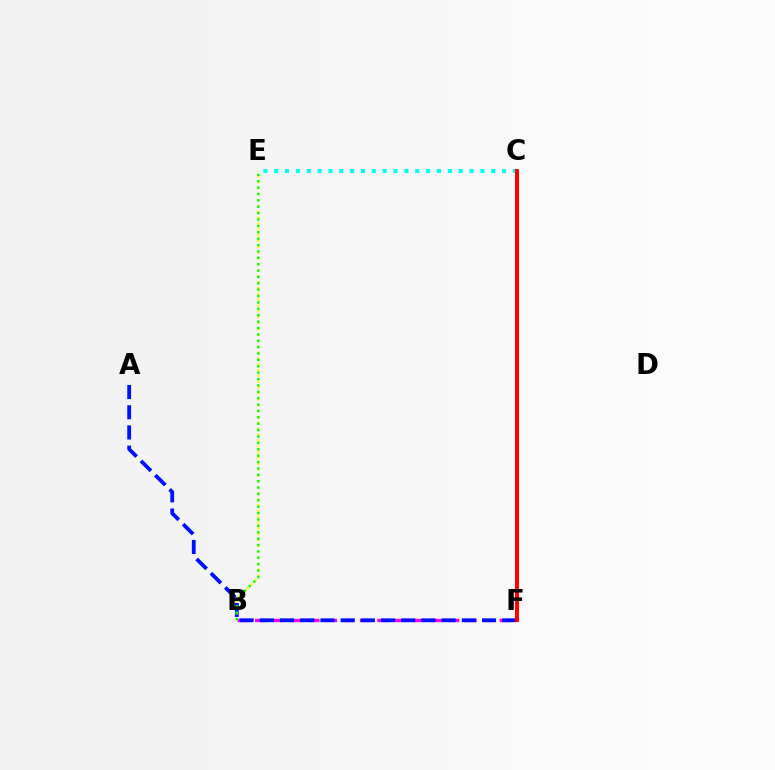{('B', 'F'): [{'color': '#ee00ff', 'line_style': 'dashed', 'thickness': 2.37}], ('A', 'F'): [{'color': '#0010ff', 'line_style': 'dashed', 'thickness': 2.74}], ('C', 'E'): [{'color': '#00fff6', 'line_style': 'dotted', 'thickness': 2.95}], ('B', 'E'): [{'color': '#fcf500', 'line_style': 'dotted', 'thickness': 1.59}, {'color': '#08ff00', 'line_style': 'dotted', 'thickness': 1.73}], ('C', 'F'): [{'color': '#ff0000', 'line_style': 'solid', 'thickness': 2.85}]}